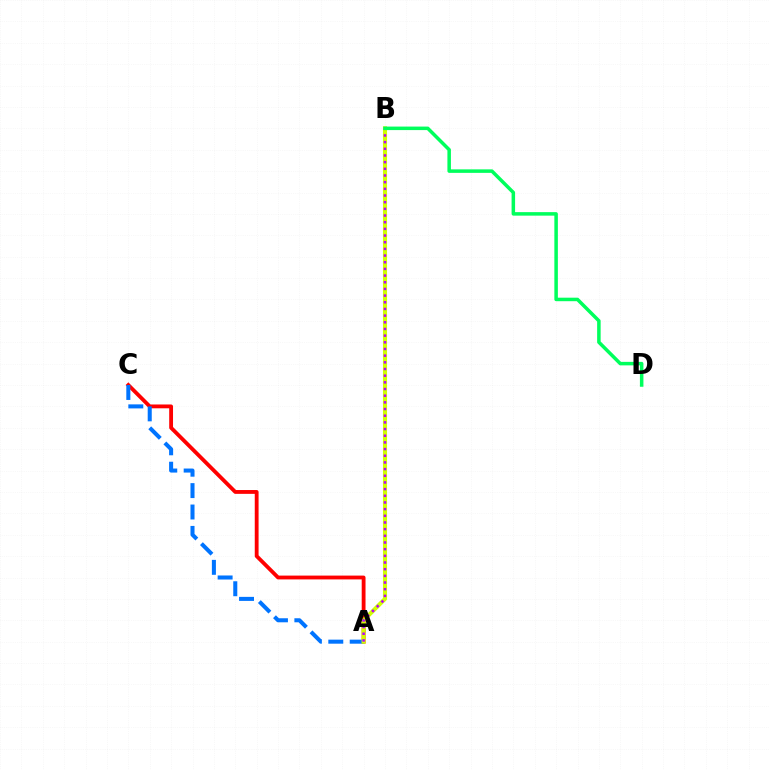{('A', 'C'): [{'color': '#ff0000', 'line_style': 'solid', 'thickness': 2.75}, {'color': '#0074ff', 'line_style': 'dashed', 'thickness': 2.91}], ('A', 'B'): [{'color': '#d1ff00', 'line_style': 'solid', 'thickness': 2.94}, {'color': '#b900ff', 'line_style': 'dotted', 'thickness': 1.81}], ('B', 'D'): [{'color': '#00ff5c', 'line_style': 'solid', 'thickness': 2.53}]}